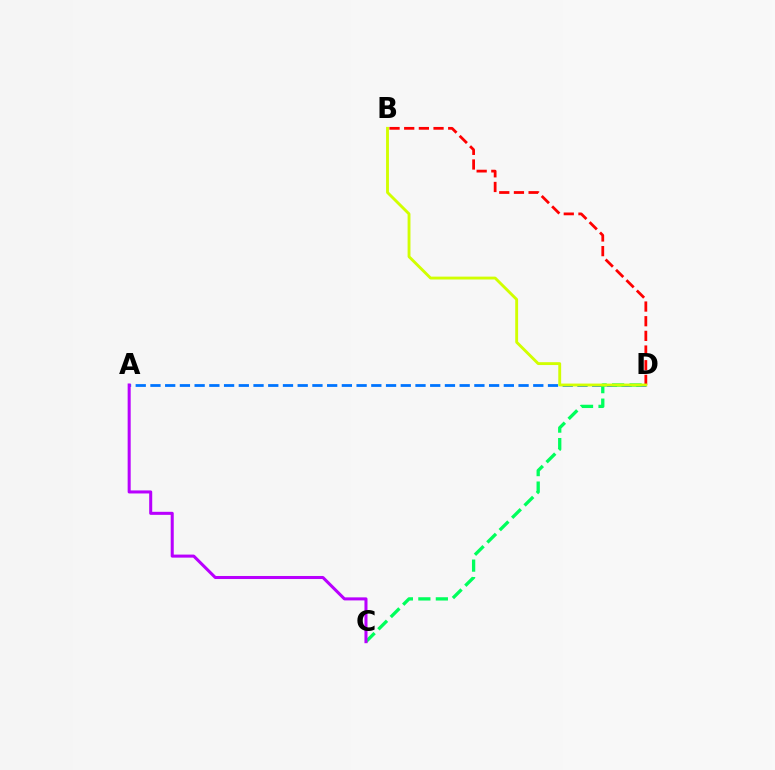{('A', 'D'): [{'color': '#0074ff', 'line_style': 'dashed', 'thickness': 2.0}], ('C', 'D'): [{'color': '#00ff5c', 'line_style': 'dashed', 'thickness': 2.38}], ('B', 'D'): [{'color': '#ff0000', 'line_style': 'dashed', 'thickness': 1.99}, {'color': '#d1ff00', 'line_style': 'solid', 'thickness': 2.06}], ('A', 'C'): [{'color': '#b900ff', 'line_style': 'solid', 'thickness': 2.19}]}